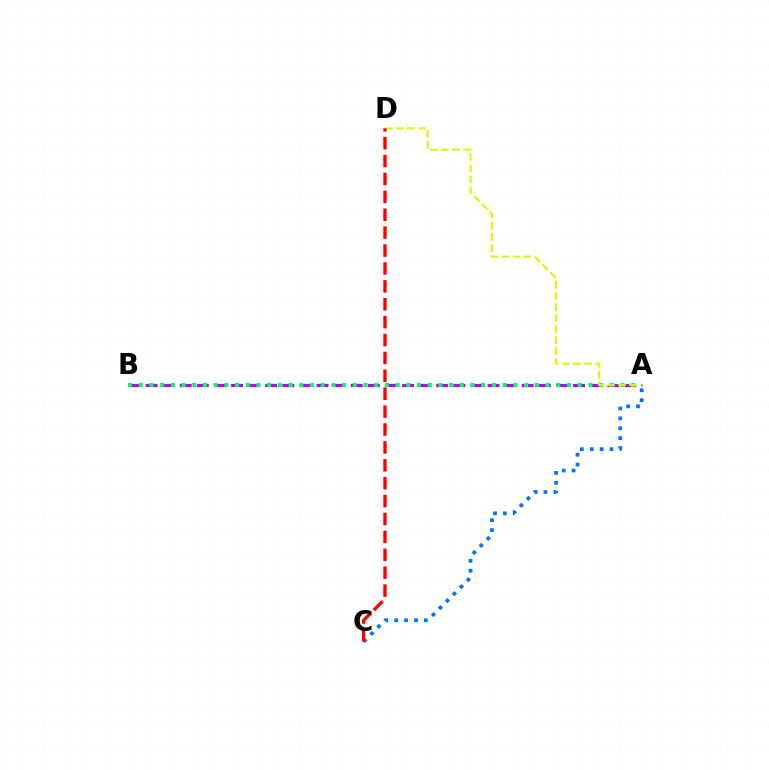{('A', 'B'): [{'color': '#b900ff', 'line_style': 'dashed', 'thickness': 2.32}, {'color': '#00ff5c', 'line_style': 'dotted', 'thickness': 2.91}], ('A', 'C'): [{'color': '#0074ff', 'line_style': 'dotted', 'thickness': 2.69}], ('A', 'D'): [{'color': '#d1ff00', 'line_style': 'dashed', 'thickness': 1.5}], ('C', 'D'): [{'color': '#ff0000', 'line_style': 'dashed', 'thickness': 2.43}]}